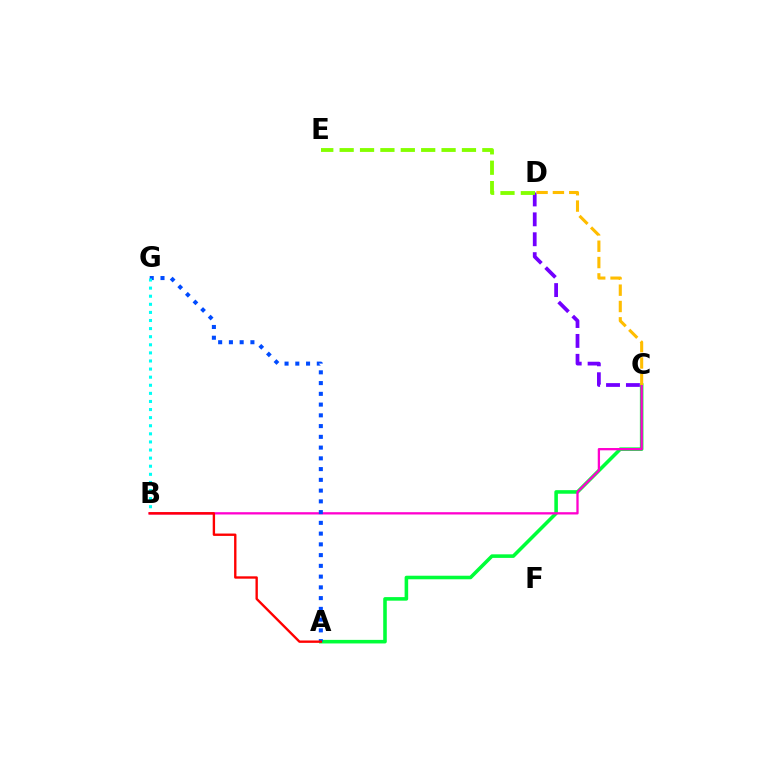{('A', 'C'): [{'color': '#00ff39', 'line_style': 'solid', 'thickness': 2.57}], ('B', 'C'): [{'color': '#ff00cf', 'line_style': 'solid', 'thickness': 1.65}], ('A', 'G'): [{'color': '#004bff', 'line_style': 'dotted', 'thickness': 2.92}], ('B', 'G'): [{'color': '#00fff6', 'line_style': 'dotted', 'thickness': 2.2}], ('A', 'B'): [{'color': '#ff0000', 'line_style': 'solid', 'thickness': 1.7}], ('C', 'D'): [{'color': '#7200ff', 'line_style': 'dashed', 'thickness': 2.7}, {'color': '#ffbd00', 'line_style': 'dashed', 'thickness': 2.22}], ('D', 'E'): [{'color': '#84ff00', 'line_style': 'dashed', 'thickness': 2.77}]}